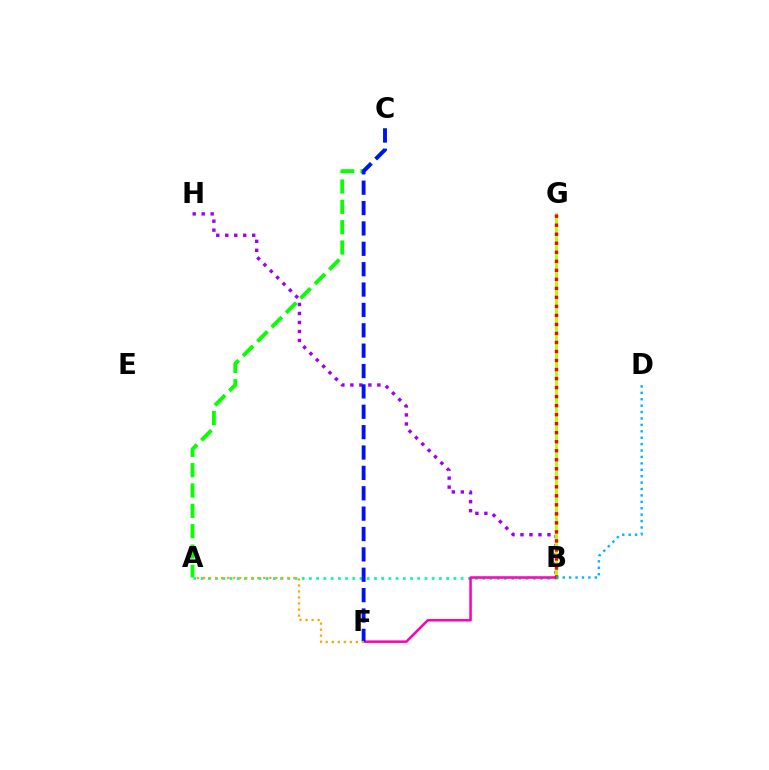{('B', 'H'): [{'color': '#9b00ff', 'line_style': 'dotted', 'thickness': 2.44}], ('A', 'B'): [{'color': '#00ff9d', 'line_style': 'dotted', 'thickness': 1.96}], ('A', 'C'): [{'color': '#08ff00', 'line_style': 'dashed', 'thickness': 2.76}], ('B', 'G'): [{'color': '#b3ff00', 'line_style': 'solid', 'thickness': 2.14}, {'color': '#ff0000', 'line_style': 'dotted', 'thickness': 2.45}], ('B', 'F'): [{'color': '#ff00bd', 'line_style': 'solid', 'thickness': 1.83}], ('C', 'F'): [{'color': '#0010ff', 'line_style': 'dashed', 'thickness': 2.77}], ('B', 'D'): [{'color': '#00b5ff', 'line_style': 'dotted', 'thickness': 1.74}], ('A', 'F'): [{'color': '#ffa500', 'line_style': 'dotted', 'thickness': 1.64}]}